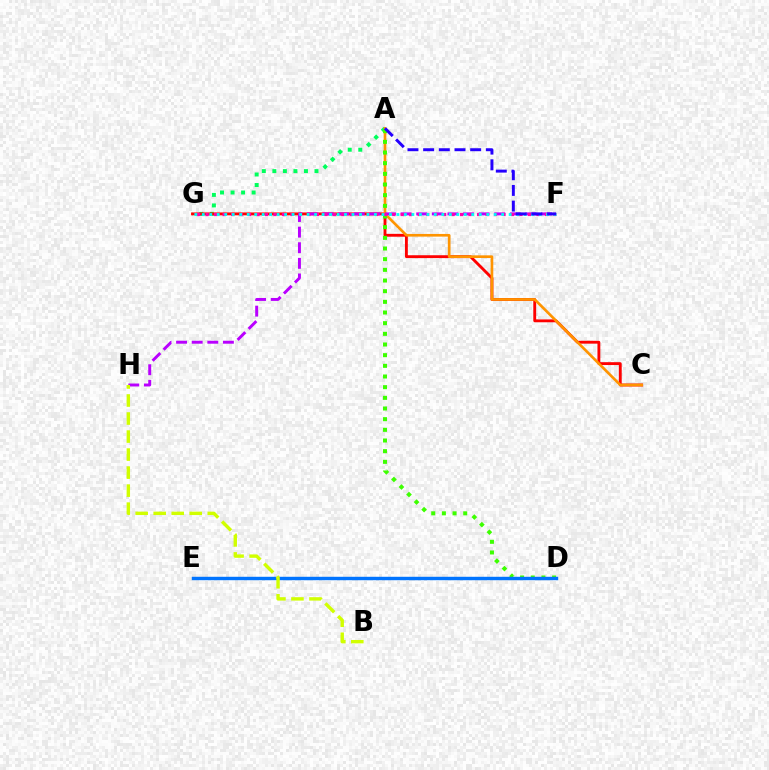{('A', 'G'): [{'color': '#00ff5c', 'line_style': 'dotted', 'thickness': 2.86}], ('C', 'G'): [{'color': '#ff0000', 'line_style': 'solid', 'thickness': 2.06}], ('A', 'C'): [{'color': '#ff9400', 'line_style': 'solid', 'thickness': 1.92}], ('A', 'D'): [{'color': '#3dff00', 'line_style': 'dotted', 'thickness': 2.9}], ('D', 'E'): [{'color': '#0074ff', 'line_style': 'solid', 'thickness': 2.46}], ('F', 'H'): [{'color': '#b900ff', 'line_style': 'dashed', 'thickness': 2.12}], ('B', 'H'): [{'color': '#d1ff00', 'line_style': 'dashed', 'thickness': 2.45}], ('F', 'G'): [{'color': '#ff00ac', 'line_style': 'dotted', 'thickness': 2.3}, {'color': '#00fff6', 'line_style': 'dotted', 'thickness': 2.03}], ('A', 'F'): [{'color': '#2500ff', 'line_style': 'dashed', 'thickness': 2.13}]}